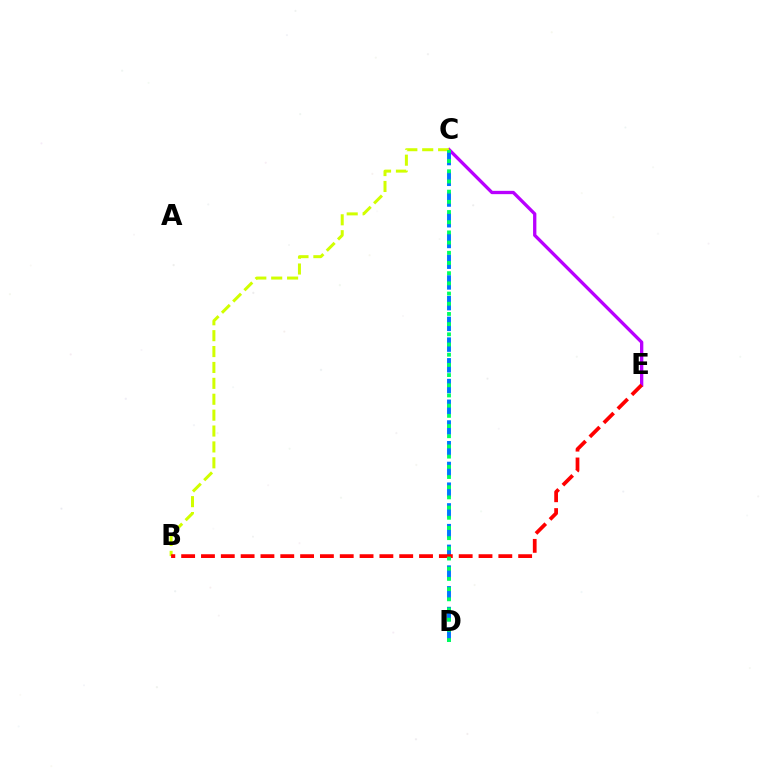{('C', 'E'): [{'color': '#b900ff', 'line_style': 'solid', 'thickness': 2.38}], ('C', 'D'): [{'color': '#0074ff', 'line_style': 'dashed', 'thickness': 2.82}, {'color': '#00ff5c', 'line_style': 'dotted', 'thickness': 2.77}], ('B', 'C'): [{'color': '#d1ff00', 'line_style': 'dashed', 'thickness': 2.16}], ('B', 'E'): [{'color': '#ff0000', 'line_style': 'dashed', 'thickness': 2.69}]}